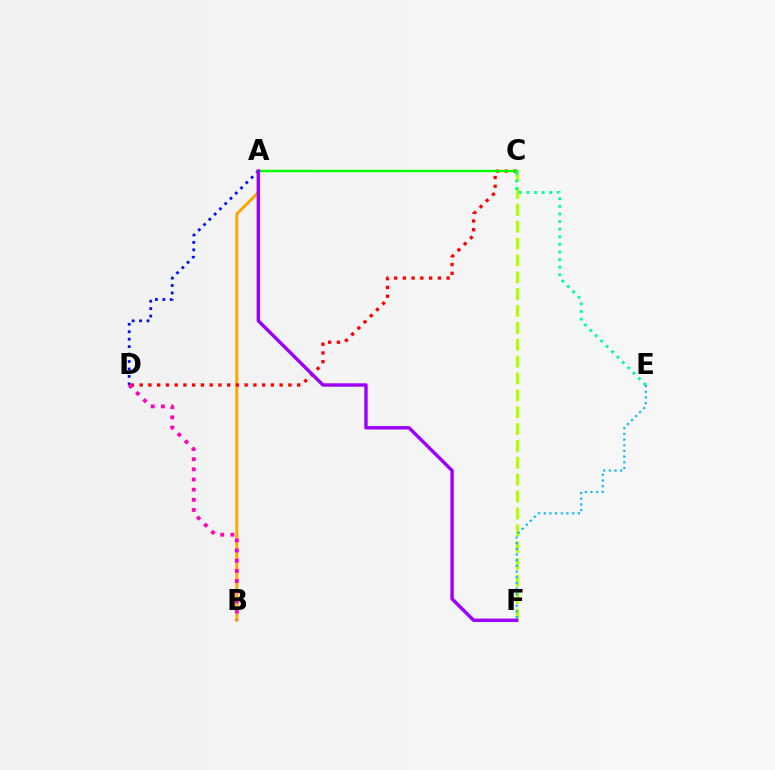{('A', 'D'): [{'color': '#0010ff', 'line_style': 'dotted', 'thickness': 2.02}], ('C', 'F'): [{'color': '#b3ff00', 'line_style': 'dashed', 'thickness': 2.29}], ('A', 'B'): [{'color': '#ffa500', 'line_style': 'solid', 'thickness': 2.13}], ('E', 'F'): [{'color': '#00b5ff', 'line_style': 'dotted', 'thickness': 1.54}], ('C', 'D'): [{'color': '#ff0000', 'line_style': 'dotted', 'thickness': 2.38}], ('A', 'C'): [{'color': '#08ff00', 'line_style': 'solid', 'thickness': 1.75}], ('C', 'E'): [{'color': '#00ff9d', 'line_style': 'dotted', 'thickness': 2.07}], ('A', 'F'): [{'color': '#9b00ff', 'line_style': 'solid', 'thickness': 2.45}], ('B', 'D'): [{'color': '#ff00bd', 'line_style': 'dotted', 'thickness': 2.76}]}